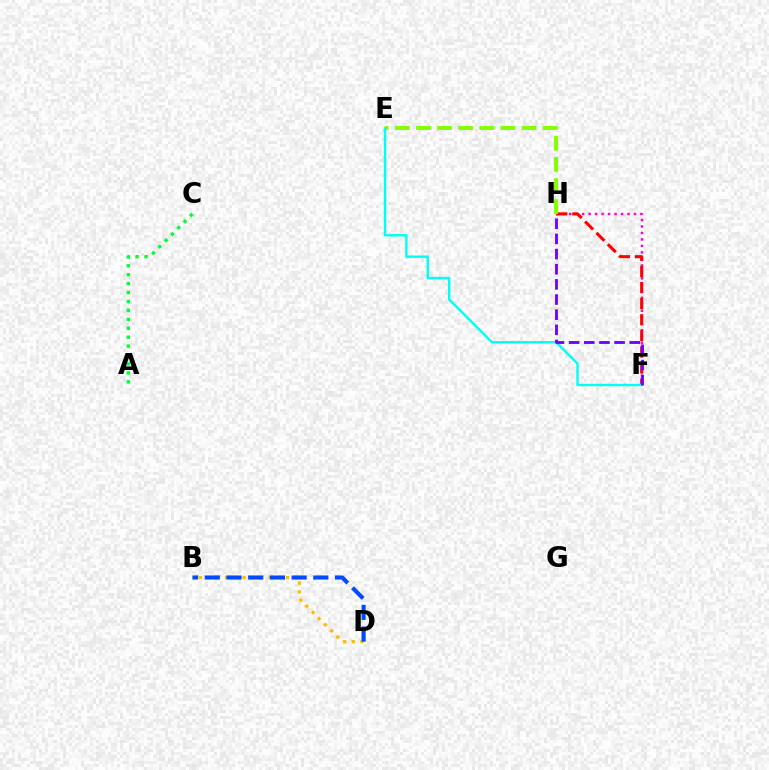{('F', 'H'): [{'color': '#ff00cf', 'line_style': 'dotted', 'thickness': 1.76}, {'color': '#ff0000', 'line_style': 'dashed', 'thickness': 2.18}, {'color': '#7200ff', 'line_style': 'dashed', 'thickness': 2.06}], ('A', 'C'): [{'color': '#00ff39', 'line_style': 'dotted', 'thickness': 2.43}], ('B', 'D'): [{'color': '#ffbd00', 'line_style': 'dotted', 'thickness': 2.37}, {'color': '#004bff', 'line_style': 'dashed', 'thickness': 2.95}], ('E', 'H'): [{'color': '#84ff00', 'line_style': 'dashed', 'thickness': 2.87}], ('E', 'F'): [{'color': '#00fff6', 'line_style': 'solid', 'thickness': 1.72}]}